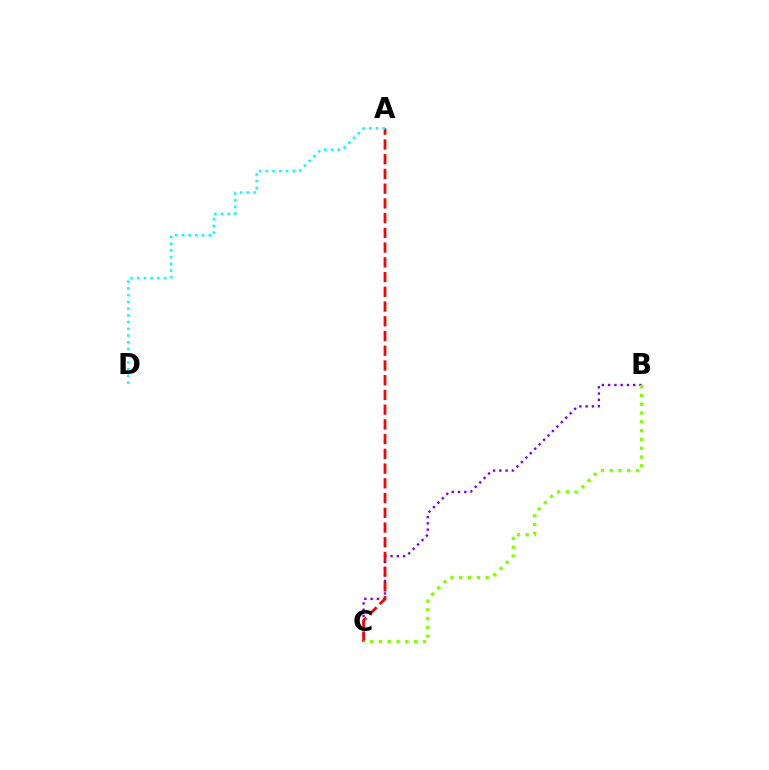{('B', 'C'): [{'color': '#7200ff', 'line_style': 'dotted', 'thickness': 1.7}, {'color': '#84ff00', 'line_style': 'dotted', 'thickness': 2.39}], ('A', 'C'): [{'color': '#ff0000', 'line_style': 'dashed', 'thickness': 2.0}], ('A', 'D'): [{'color': '#00fff6', 'line_style': 'dotted', 'thickness': 1.83}]}